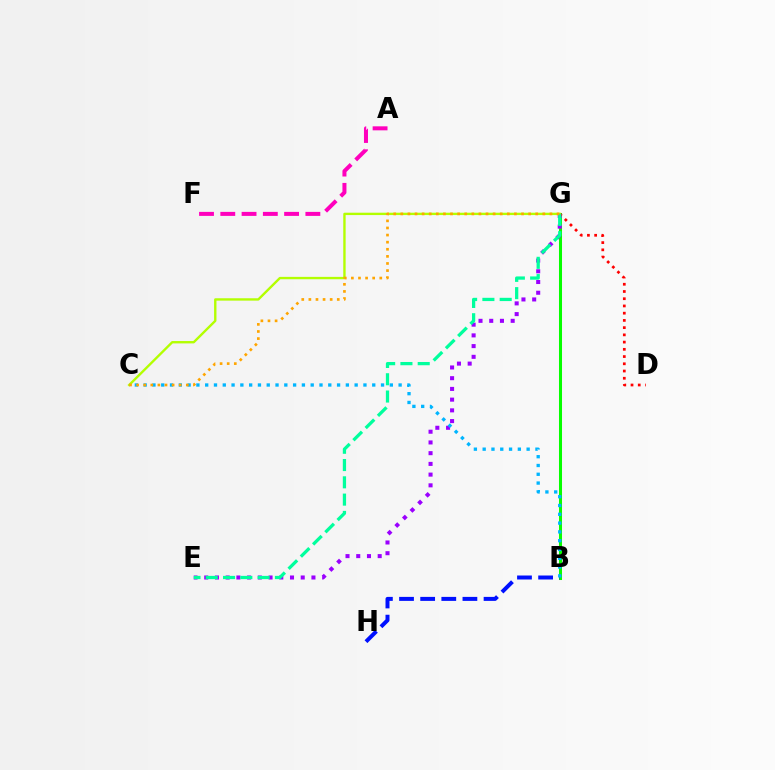{('B', 'G'): [{'color': '#08ff00', 'line_style': 'solid', 'thickness': 2.18}], ('B', 'H'): [{'color': '#0010ff', 'line_style': 'dashed', 'thickness': 2.87}], ('E', 'G'): [{'color': '#9b00ff', 'line_style': 'dotted', 'thickness': 2.91}, {'color': '#00ff9d', 'line_style': 'dashed', 'thickness': 2.35}], ('D', 'G'): [{'color': '#ff0000', 'line_style': 'dotted', 'thickness': 1.96}], ('C', 'G'): [{'color': '#b3ff00', 'line_style': 'solid', 'thickness': 1.7}, {'color': '#ffa500', 'line_style': 'dotted', 'thickness': 1.93}], ('B', 'C'): [{'color': '#00b5ff', 'line_style': 'dotted', 'thickness': 2.39}], ('A', 'F'): [{'color': '#ff00bd', 'line_style': 'dashed', 'thickness': 2.89}]}